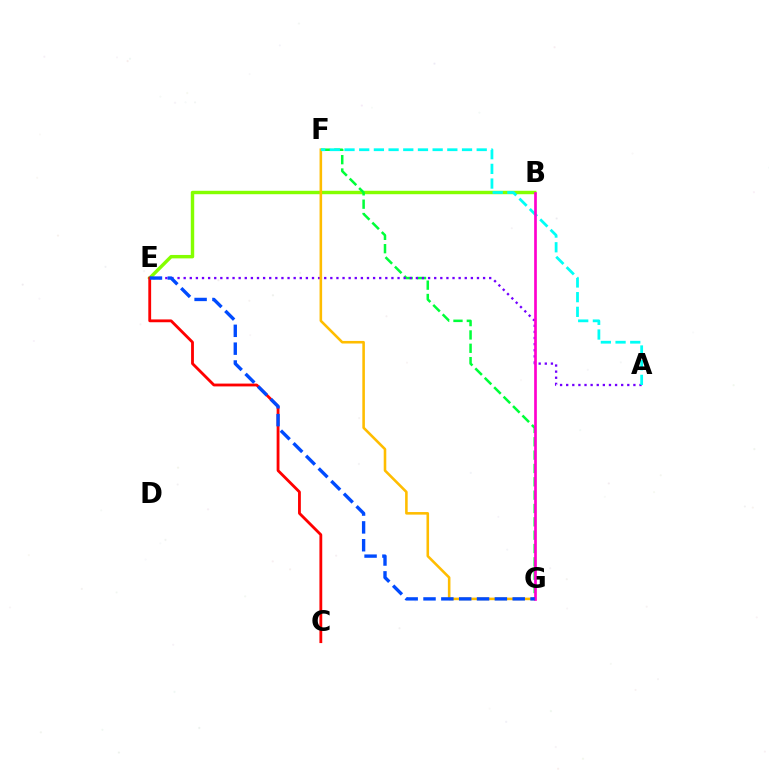{('B', 'E'): [{'color': '#84ff00', 'line_style': 'solid', 'thickness': 2.47}], ('F', 'G'): [{'color': '#00ff39', 'line_style': 'dashed', 'thickness': 1.81}, {'color': '#ffbd00', 'line_style': 'solid', 'thickness': 1.85}], ('C', 'E'): [{'color': '#ff0000', 'line_style': 'solid', 'thickness': 2.03}], ('A', 'E'): [{'color': '#7200ff', 'line_style': 'dotted', 'thickness': 1.66}], ('A', 'F'): [{'color': '#00fff6', 'line_style': 'dashed', 'thickness': 2.0}], ('B', 'G'): [{'color': '#ff00cf', 'line_style': 'solid', 'thickness': 1.94}], ('E', 'G'): [{'color': '#004bff', 'line_style': 'dashed', 'thickness': 2.42}]}